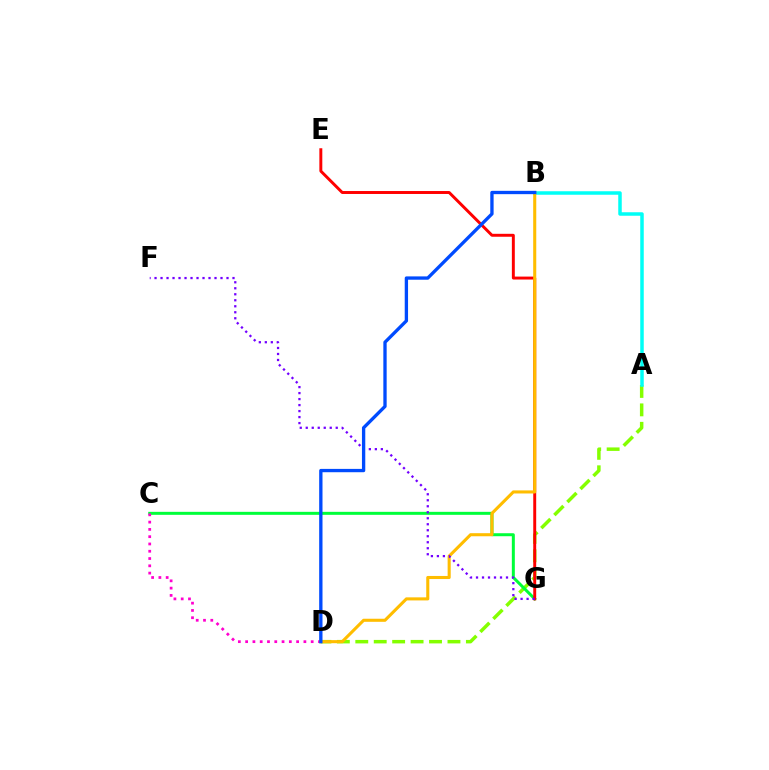{('A', 'D'): [{'color': '#84ff00', 'line_style': 'dashed', 'thickness': 2.5}], ('A', 'B'): [{'color': '#00fff6', 'line_style': 'solid', 'thickness': 2.52}], ('C', 'G'): [{'color': '#00ff39', 'line_style': 'solid', 'thickness': 2.15}], ('C', 'D'): [{'color': '#ff00cf', 'line_style': 'dotted', 'thickness': 1.98}], ('E', 'G'): [{'color': '#ff0000', 'line_style': 'solid', 'thickness': 2.12}], ('B', 'D'): [{'color': '#ffbd00', 'line_style': 'solid', 'thickness': 2.21}, {'color': '#004bff', 'line_style': 'solid', 'thickness': 2.39}], ('F', 'G'): [{'color': '#7200ff', 'line_style': 'dotted', 'thickness': 1.63}]}